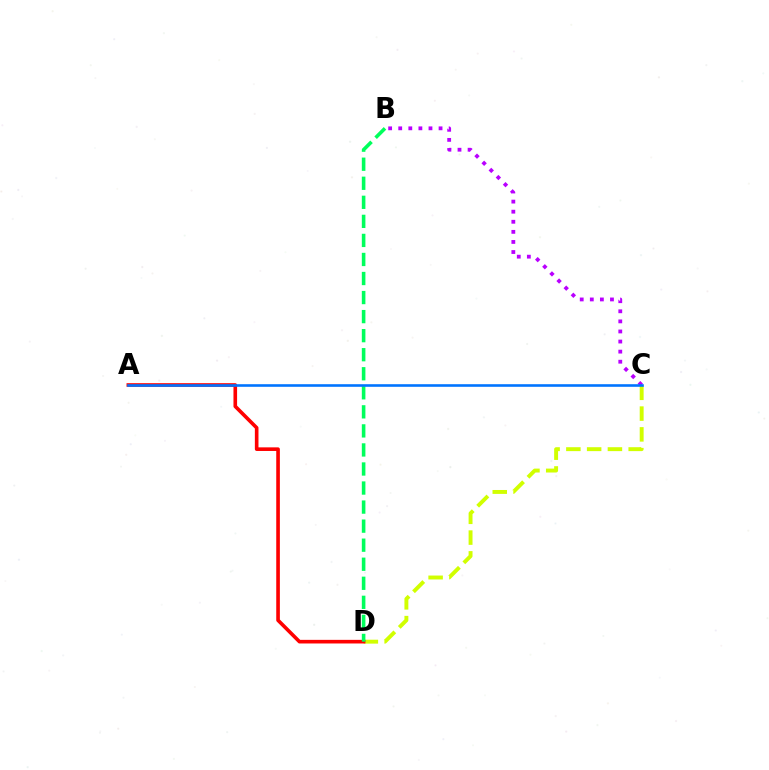{('C', 'D'): [{'color': '#d1ff00', 'line_style': 'dashed', 'thickness': 2.82}], ('B', 'C'): [{'color': '#b900ff', 'line_style': 'dotted', 'thickness': 2.74}], ('A', 'D'): [{'color': '#ff0000', 'line_style': 'solid', 'thickness': 2.61}], ('B', 'D'): [{'color': '#00ff5c', 'line_style': 'dashed', 'thickness': 2.59}], ('A', 'C'): [{'color': '#0074ff', 'line_style': 'solid', 'thickness': 1.88}]}